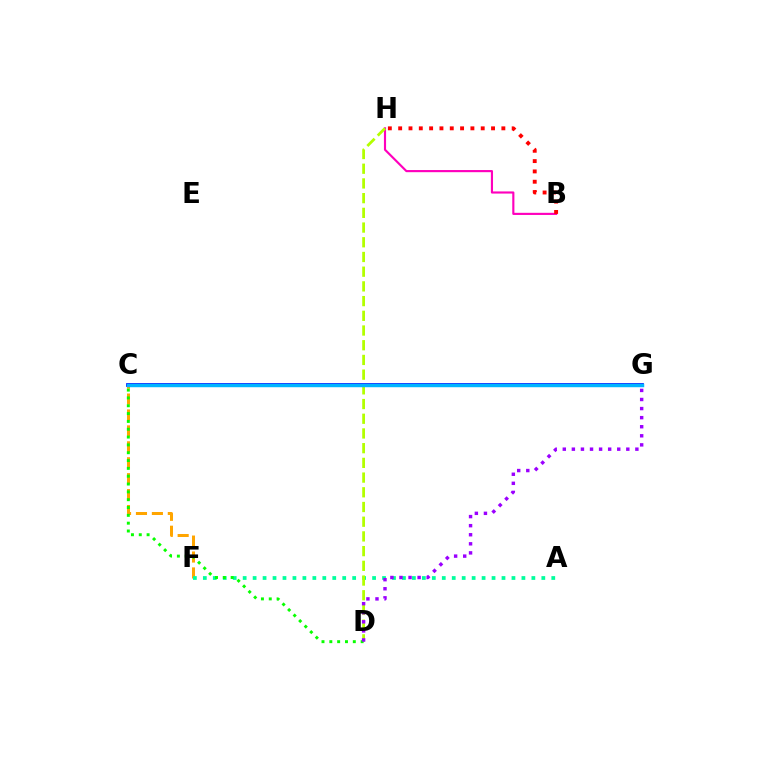{('B', 'H'): [{'color': '#ff00bd', 'line_style': 'solid', 'thickness': 1.54}, {'color': '#ff0000', 'line_style': 'dotted', 'thickness': 2.8}], ('C', 'F'): [{'color': '#ffa500', 'line_style': 'dashed', 'thickness': 2.16}], ('C', 'G'): [{'color': '#0010ff', 'line_style': 'solid', 'thickness': 2.69}, {'color': '#00b5ff', 'line_style': 'solid', 'thickness': 2.48}], ('A', 'F'): [{'color': '#00ff9d', 'line_style': 'dotted', 'thickness': 2.7}], ('D', 'H'): [{'color': '#b3ff00', 'line_style': 'dashed', 'thickness': 2.0}], ('C', 'D'): [{'color': '#08ff00', 'line_style': 'dotted', 'thickness': 2.13}], ('D', 'G'): [{'color': '#9b00ff', 'line_style': 'dotted', 'thickness': 2.47}]}